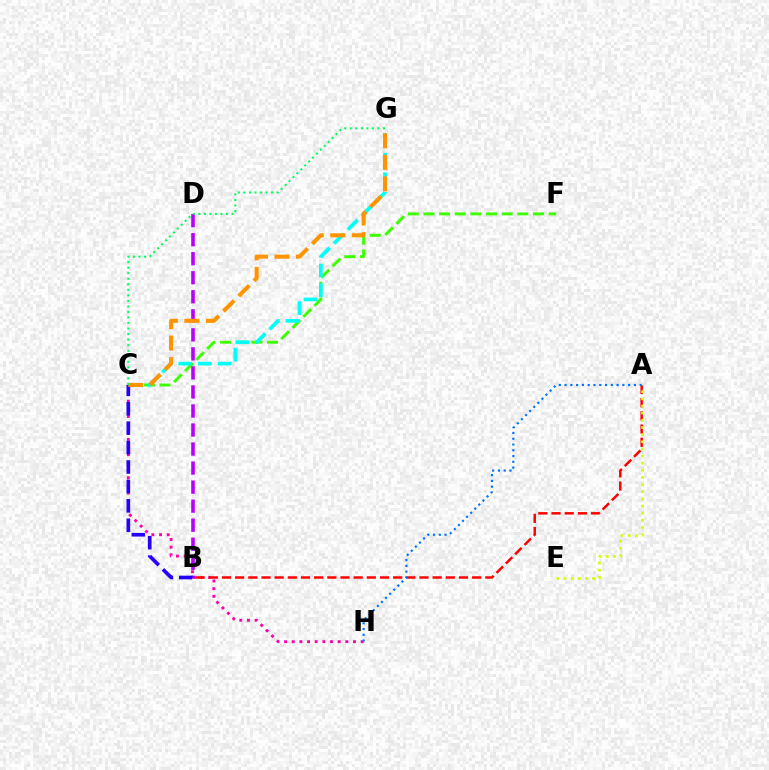{('C', 'F'): [{'color': '#3dff00', 'line_style': 'dashed', 'thickness': 2.13}], ('C', 'G'): [{'color': '#00fff6', 'line_style': 'dashed', 'thickness': 2.67}, {'color': '#ff9400', 'line_style': 'dashed', 'thickness': 2.93}, {'color': '#00ff5c', 'line_style': 'dotted', 'thickness': 1.5}], ('C', 'H'): [{'color': '#ff00ac', 'line_style': 'dotted', 'thickness': 2.08}], ('B', 'D'): [{'color': '#b900ff', 'line_style': 'dashed', 'thickness': 2.59}], ('A', 'B'): [{'color': '#ff0000', 'line_style': 'dashed', 'thickness': 1.79}], ('A', 'E'): [{'color': '#d1ff00', 'line_style': 'dotted', 'thickness': 1.94}], ('A', 'H'): [{'color': '#0074ff', 'line_style': 'dotted', 'thickness': 1.57}], ('B', 'C'): [{'color': '#2500ff', 'line_style': 'dashed', 'thickness': 2.64}]}